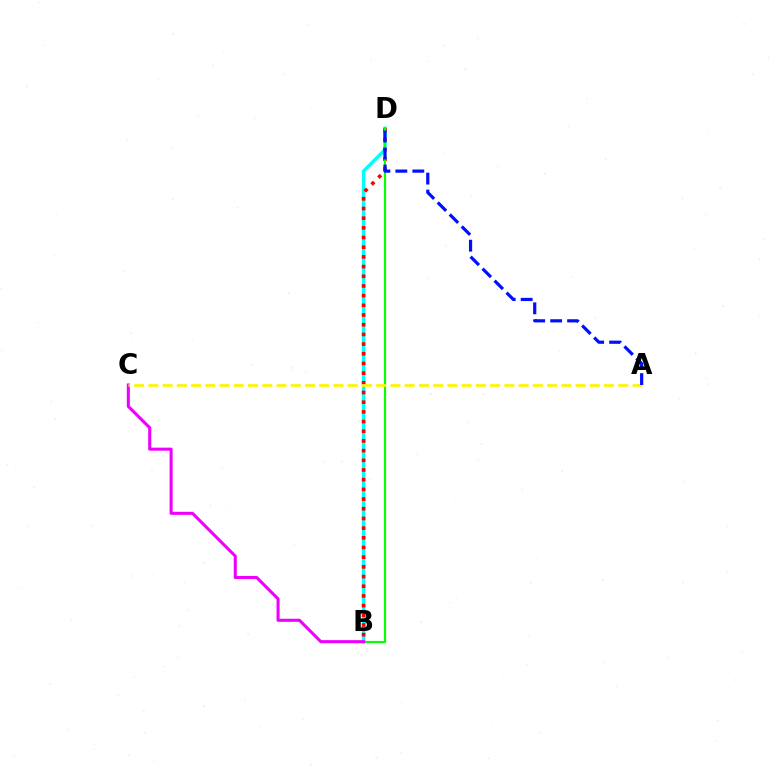{('B', 'D'): [{'color': '#00fff6', 'line_style': 'solid', 'thickness': 2.49}, {'color': '#ff0000', 'line_style': 'dotted', 'thickness': 2.63}, {'color': '#08ff00', 'line_style': 'solid', 'thickness': 1.58}], ('B', 'C'): [{'color': '#ee00ff', 'line_style': 'solid', 'thickness': 2.21}], ('A', 'C'): [{'color': '#fcf500', 'line_style': 'dashed', 'thickness': 1.93}], ('A', 'D'): [{'color': '#0010ff', 'line_style': 'dashed', 'thickness': 2.3}]}